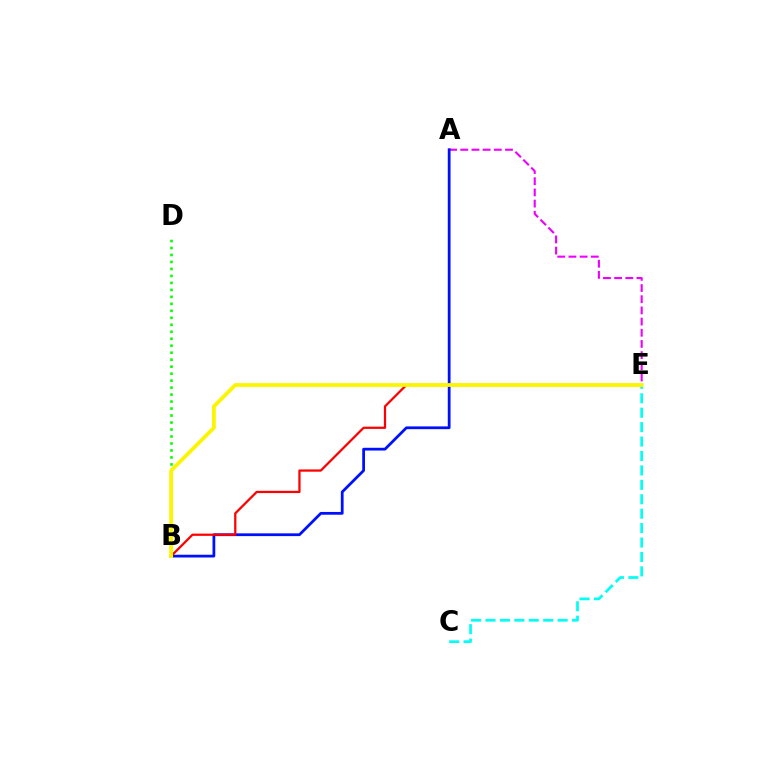{('C', 'E'): [{'color': '#00fff6', 'line_style': 'dashed', 'thickness': 1.96}], ('A', 'E'): [{'color': '#ee00ff', 'line_style': 'dashed', 'thickness': 1.52}], ('A', 'B'): [{'color': '#0010ff', 'line_style': 'solid', 'thickness': 1.99}], ('B', 'D'): [{'color': '#08ff00', 'line_style': 'dotted', 'thickness': 1.9}], ('B', 'E'): [{'color': '#ff0000', 'line_style': 'solid', 'thickness': 1.62}, {'color': '#fcf500', 'line_style': 'solid', 'thickness': 2.73}]}